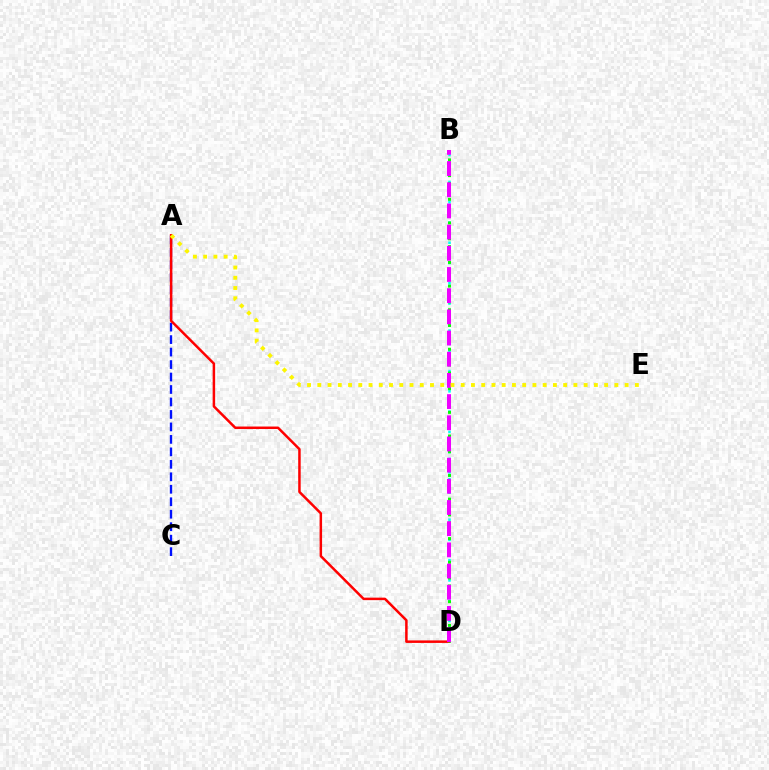{('B', 'D'): [{'color': '#00fff6', 'line_style': 'dotted', 'thickness': 1.83}, {'color': '#08ff00', 'line_style': 'dotted', 'thickness': 2.14}, {'color': '#ee00ff', 'line_style': 'dashed', 'thickness': 2.88}], ('A', 'C'): [{'color': '#0010ff', 'line_style': 'dashed', 'thickness': 1.69}], ('A', 'D'): [{'color': '#ff0000', 'line_style': 'solid', 'thickness': 1.8}], ('A', 'E'): [{'color': '#fcf500', 'line_style': 'dotted', 'thickness': 2.78}]}